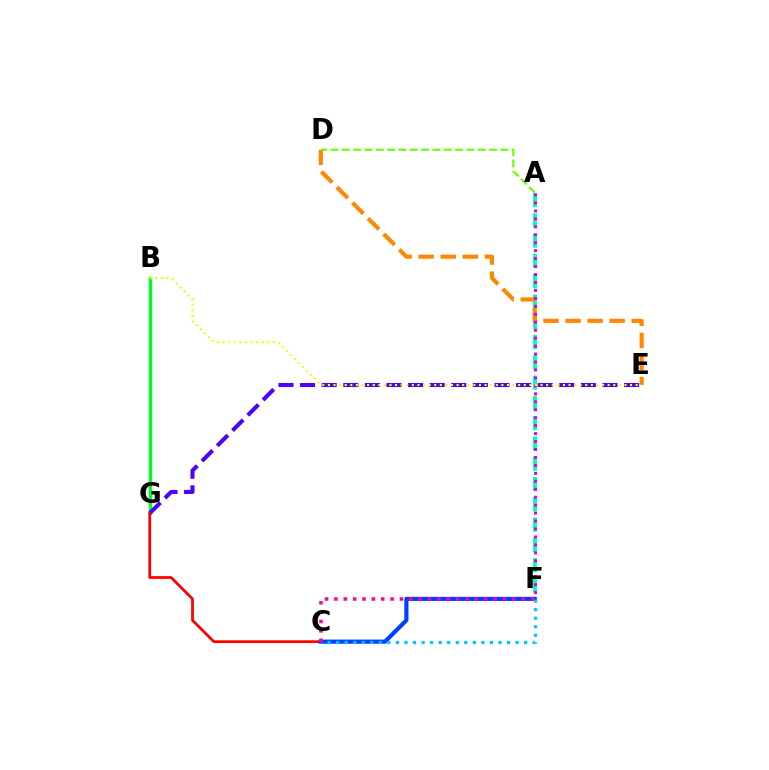{('B', 'G'): [{'color': '#00ff27', 'line_style': 'solid', 'thickness': 2.47}], ('A', 'F'): [{'color': '#00ffaf', 'line_style': 'dashed', 'thickness': 2.76}, {'color': '#d600ff', 'line_style': 'dotted', 'thickness': 2.16}], ('E', 'G'): [{'color': '#4f00ff', 'line_style': 'dashed', 'thickness': 2.93}], ('C', 'G'): [{'color': '#ff0000', 'line_style': 'solid', 'thickness': 1.98}], ('D', 'E'): [{'color': '#ff8800', 'line_style': 'dashed', 'thickness': 3.0}], ('C', 'F'): [{'color': '#003fff', 'line_style': 'solid', 'thickness': 2.99}, {'color': '#00c7ff', 'line_style': 'dotted', 'thickness': 2.32}, {'color': '#ff00a0', 'line_style': 'dotted', 'thickness': 2.54}], ('A', 'D'): [{'color': '#66ff00', 'line_style': 'dashed', 'thickness': 1.54}], ('B', 'E'): [{'color': '#eeff00', 'line_style': 'dotted', 'thickness': 1.52}]}